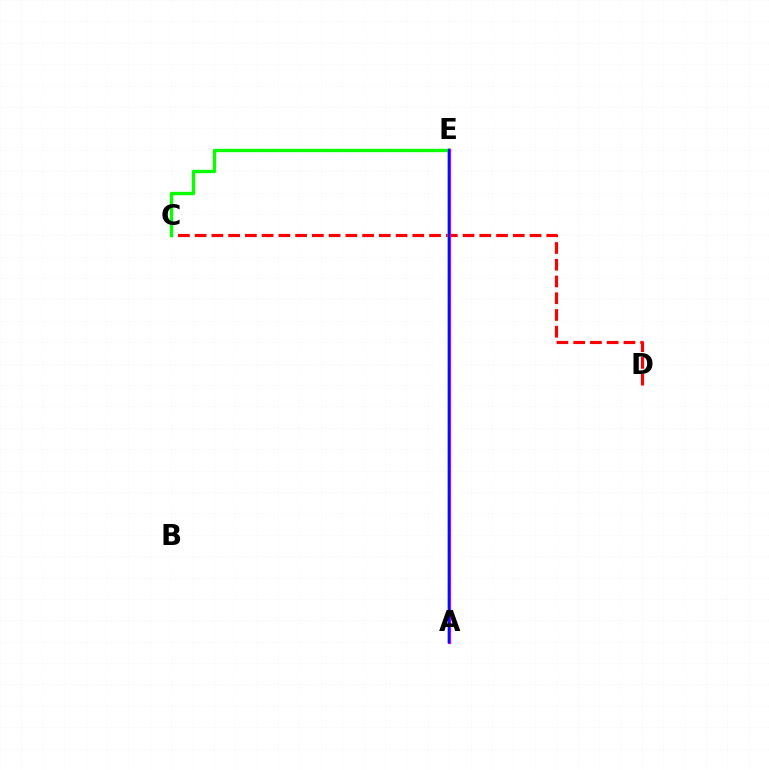{('C', 'D'): [{'color': '#ff0000', 'line_style': 'dashed', 'thickness': 2.27}], ('C', 'E'): [{'color': '#08ff00', 'line_style': 'solid', 'thickness': 2.41}], ('A', 'E'): [{'color': '#fcf500', 'line_style': 'solid', 'thickness': 1.8}, {'color': '#00fff6', 'line_style': 'solid', 'thickness': 1.7}, {'color': '#ee00ff', 'line_style': 'solid', 'thickness': 2.31}, {'color': '#0010ff', 'line_style': 'solid', 'thickness': 1.77}]}